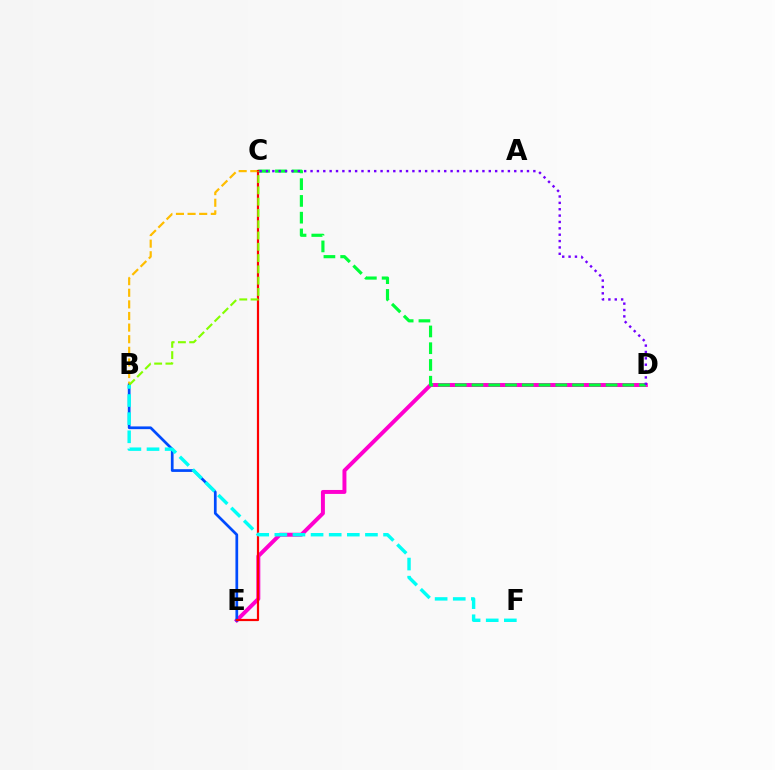{('D', 'E'): [{'color': '#ff00cf', 'line_style': 'solid', 'thickness': 2.85}], ('B', 'C'): [{'color': '#ffbd00', 'line_style': 'dashed', 'thickness': 1.58}, {'color': '#84ff00', 'line_style': 'dashed', 'thickness': 1.53}], ('C', 'D'): [{'color': '#00ff39', 'line_style': 'dashed', 'thickness': 2.28}, {'color': '#7200ff', 'line_style': 'dotted', 'thickness': 1.73}], ('B', 'E'): [{'color': '#004bff', 'line_style': 'solid', 'thickness': 1.96}], ('C', 'E'): [{'color': '#ff0000', 'line_style': 'solid', 'thickness': 1.59}], ('B', 'F'): [{'color': '#00fff6', 'line_style': 'dashed', 'thickness': 2.46}]}